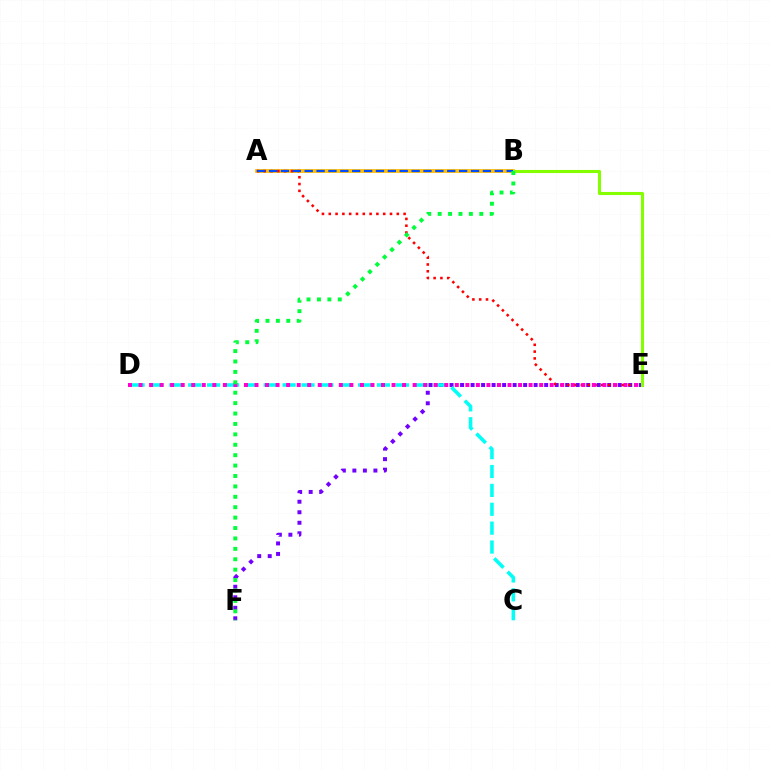{('A', 'B'): [{'color': '#ffbd00', 'line_style': 'solid', 'thickness': 2.73}, {'color': '#004bff', 'line_style': 'dashed', 'thickness': 1.61}], ('E', 'F'): [{'color': '#7200ff', 'line_style': 'dotted', 'thickness': 2.86}], ('B', 'E'): [{'color': '#84ff00', 'line_style': 'solid', 'thickness': 2.22}], ('C', 'D'): [{'color': '#00fff6', 'line_style': 'dashed', 'thickness': 2.56}], ('A', 'E'): [{'color': '#ff0000', 'line_style': 'dotted', 'thickness': 1.85}], ('D', 'E'): [{'color': '#ff00cf', 'line_style': 'dotted', 'thickness': 2.86}], ('B', 'F'): [{'color': '#00ff39', 'line_style': 'dotted', 'thickness': 2.83}]}